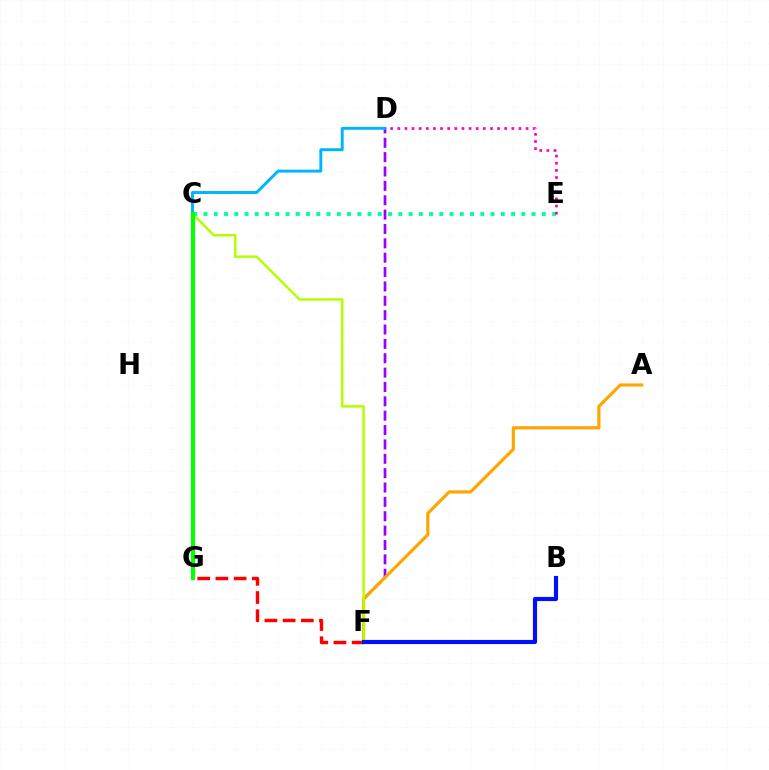{('D', 'F'): [{'color': '#9b00ff', 'line_style': 'dashed', 'thickness': 1.95}], ('A', 'F'): [{'color': '#ffa500', 'line_style': 'solid', 'thickness': 2.29}], ('C', 'F'): [{'color': '#b3ff00', 'line_style': 'solid', 'thickness': 1.78}], ('C', 'E'): [{'color': '#00ff9d', 'line_style': 'dotted', 'thickness': 2.79}], ('F', 'G'): [{'color': '#ff0000', 'line_style': 'dashed', 'thickness': 2.47}], ('D', 'G'): [{'color': '#00b5ff', 'line_style': 'solid', 'thickness': 2.11}], ('C', 'G'): [{'color': '#08ff00', 'line_style': 'solid', 'thickness': 2.99}], ('D', 'E'): [{'color': '#ff00bd', 'line_style': 'dotted', 'thickness': 1.94}], ('B', 'F'): [{'color': '#0010ff', 'line_style': 'solid', 'thickness': 2.98}]}